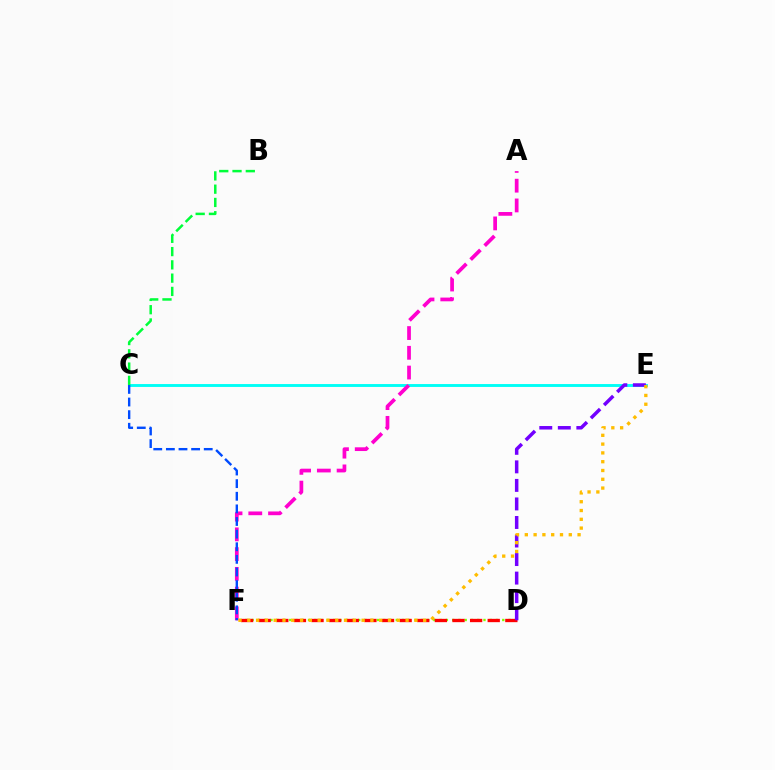{('D', 'F'): [{'color': '#84ff00', 'line_style': 'dotted', 'thickness': 1.7}, {'color': '#ff0000', 'line_style': 'dashed', 'thickness': 2.39}], ('C', 'E'): [{'color': '#00fff6', 'line_style': 'solid', 'thickness': 2.08}], ('A', 'F'): [{'color': '#ff00cf', 'line_style': 'dashed', 'thickness': 2.68}], ('D', 'E'): [{'color': '#7200ff', 'line_style': 'dashed', 'thickness': 2.52}], ('C', 'F'): [{'color': '#004bff', 'line_style': 'dashed', 'thickness': 1.71}], ('B', 'C'): [{'color': '#00ff39', 'line_style': 'dashed', 'thickness': 1.8}], ('E', 'F'): [{'color': '#ffbd00', 'line_style': 'dotted', 'thickness': 2.39}]}